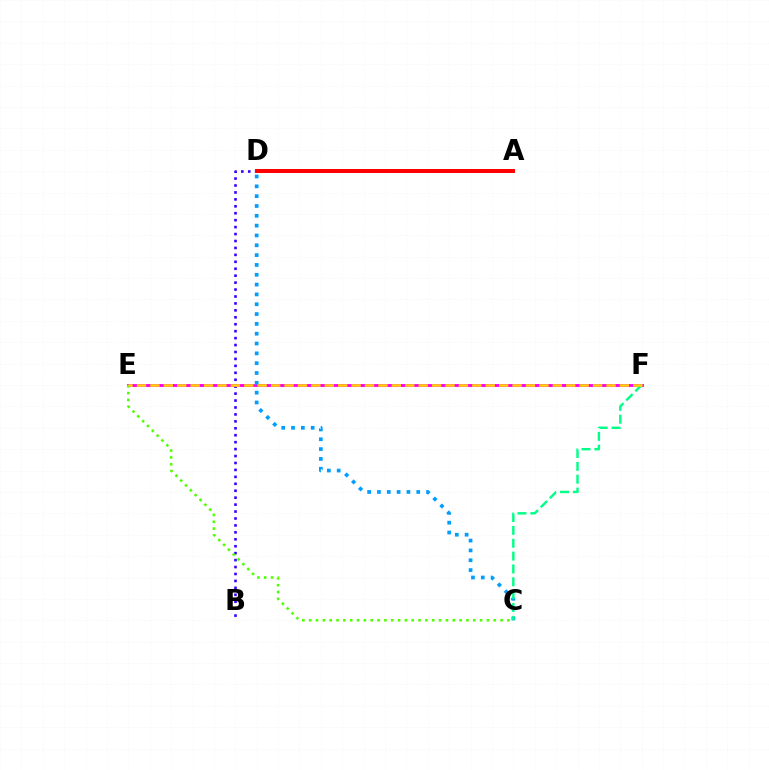{('B', 'D'): [{'color': '#3700ff', 'line_style': 'dotted', 'thickness': 1.88}], ('E', 'F'): [{'color': '#ff00ed', 'line_style': 'solid', 'thickness': 2.05}, {'color': '#ffd500', 'line_style': 'dashed', 'thickness': 1.82}], ('C', 'D'): [{'color': '#009eff', 'line_style': 'dotted', 'thickness': 2.67}], ('A', 'D'): [{'color': '#ff0000', 'line_style': 'solid', 'thickness': 2.87}], ('C', 'F'): [{'color': '#00ff86', 'line_style': 'dashed', 'thickness': 1.75}], ('C', 'E'): [{'color': '#4fff00', 'line_style': 'dotted', 'thickness': 1.86}]}